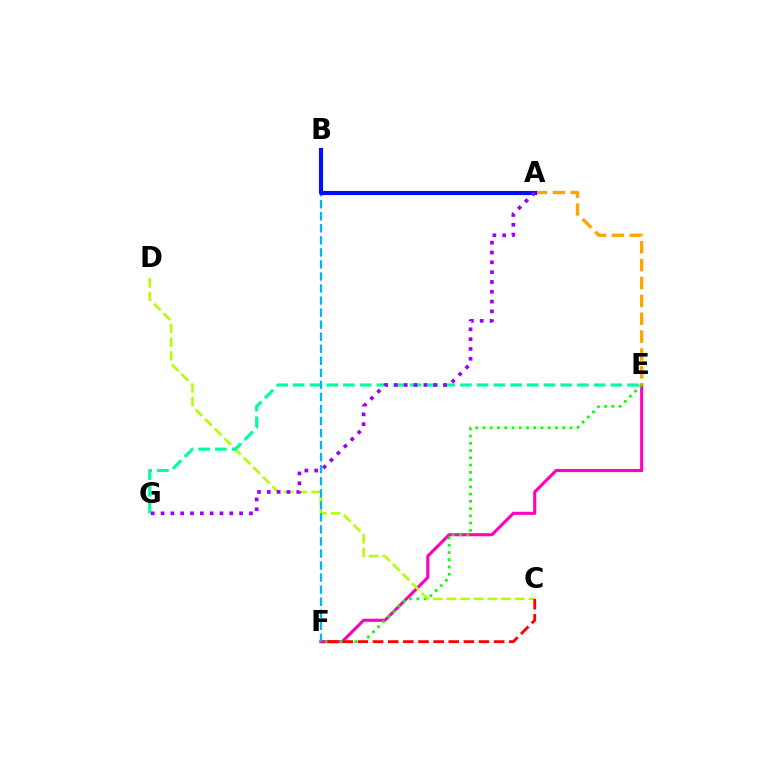{('E', 'F'): [{'color': '#ff00bd', 'line_style': 'solid', 'thickness': 2.23}, {'color': '#08ff00', 'line_style': 'dotted', 'thickness': 1.97}], ('C', 'D'): [{'color': '#b3ff00', 'line_style': 'dashed', 'thickness': 1.85}], ('C', 'F'): [{'color': '#ff0000', 'line_style': 'dashed', 'thickness': 2.06}], ('A', 'E'): [{'color': '#ffa500', 'line_style': 'dashed', 'thickness': 2.43}], ('E', 'G'): [{'color': '#00ff9d', 'line_style': 'dashed', 'thickness': 2.27}], ('B', 'F'): [{'color': '#00b5ff', 'line_style': 'dashed', 'thickness': 1.64}], ('A', 'B'): [{'color': '#0010ff', 'line_style': 'solid', 'thickness': 2.98}], ('A', 'G'): [{'color': '#9b00ff', 'line_style': 'dotted', 'thickness': 2.67}]}